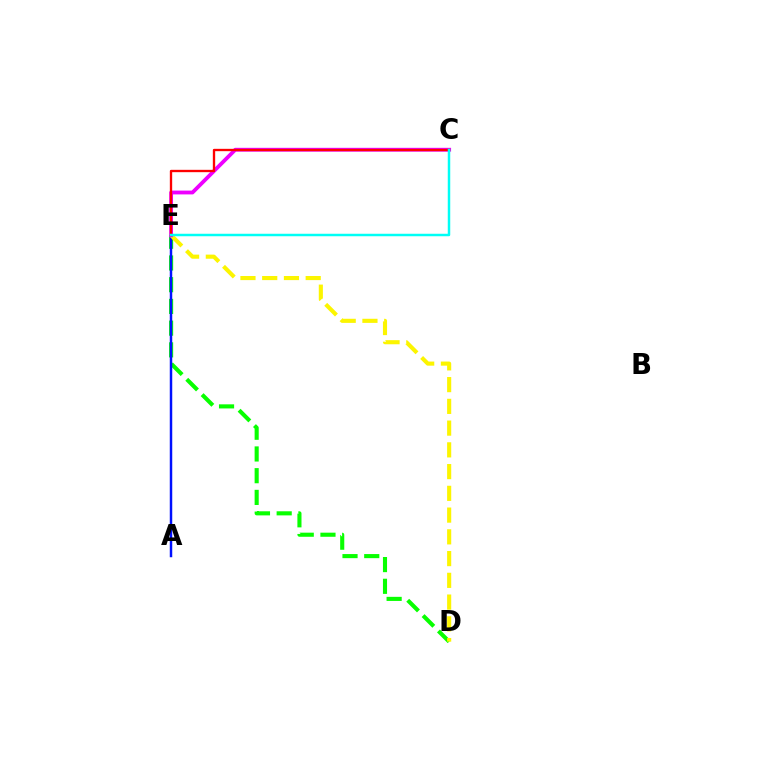{('D', 'E'): [{'color': '#08ff00', 'line_style': 'dashed', 'thickness': 2.95}, {'color': '#fcf500', 'line_style': 'dashed', 'thickness': 2.95}], ('A', 'E'): [{'color': '#0010ff', 'line_style': 'solid', 'thickness': 1.78}], ('C', 'E'): [{'color': '#ee00ff', 'line_style': 'solid', 'thickness': 2.75}, {'color': '#ff0000', 'line_style': 'solid', 'thickness': 1.69}, {'color': '#00fff6', 'line_style': 'solid', 'thickness': 1.78}]}